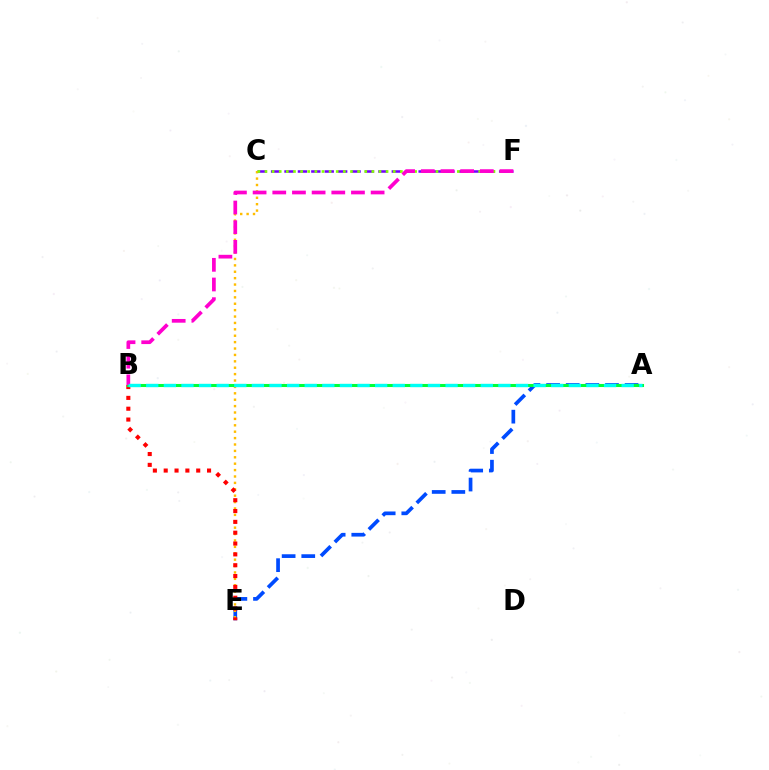{('A', 'E'): [{'color': '#004bff', 'line_style': 'dashed', 'thickness': 2.67}], ('C', 'F'): [{'color': '#7200ff', 'line_style': 'dashed', 'thickness': 1.82}, {'color': '#84ff00', 'line_style': 'dotted', 'thickness': 1.94}], ('C', 'E'): [{'color': '#ffbd00', 'line_style': 'dotted', 'thickness': 1.74}], ('B', 'E'): [{'color': '#ff0000', 'line_style': 'dotted', 'thickness': 2.94}], ('A', 'B'): [{'color': '#00ff39', 'line_style': 'solid', 'thickness': 2.21}, {'color': '#00fff6', 'line_style': 'dashed', 'thickness': 2.39}], ('B', 'F'): [{'color': '#ff00cf', 'line_style': 'dashed', 'thickness': 2.67}]}